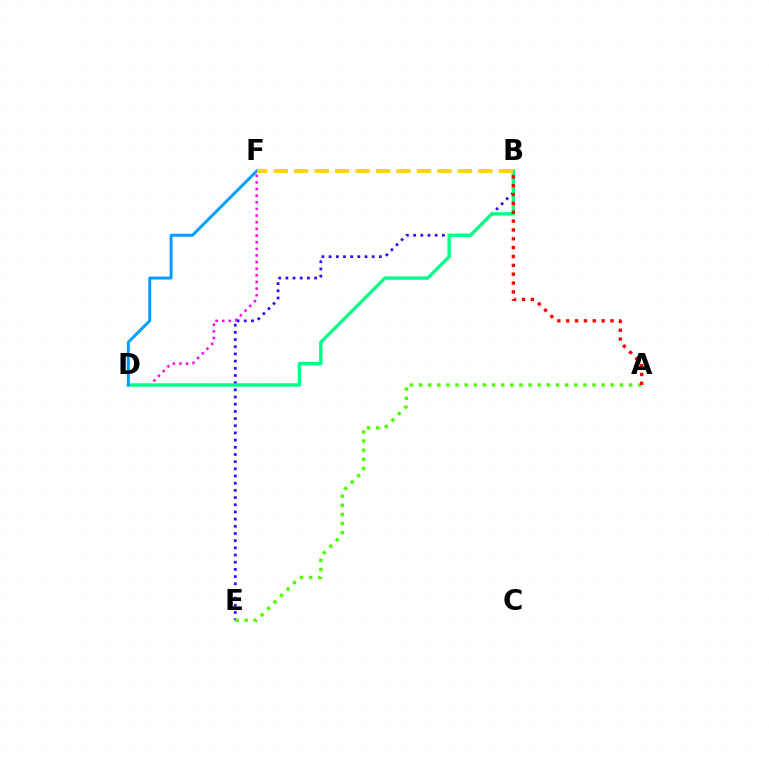{('D', 'F'): [{'color': '#ff00ed', 'line_style': 'dotted', 'thickness': 1.8}, {'color': '#009eff', 'line_style': 'solid', 'thickness': 2.13}], ('B', 'E'): [{'color': '#3700ff', 'line_style': 'dotted', 'thickness': 1.95}], ('B', 'D'): [{'color': '#00ff86', 'line_style': 'solid', 'thickness': 2.42}], ('A', 'E'): [{'color': '#4fff00', 'line_style': 'dotted', 'thickness': 2.48}], ('B', 'F'): [{'color': '#ffd500', 'line_style': 'dashed', 'thickness': 2.78}], ('A', 'B'): [{'color': '#ff0000', 'line_style': 'dotted', 'thickness': 2.4}]}